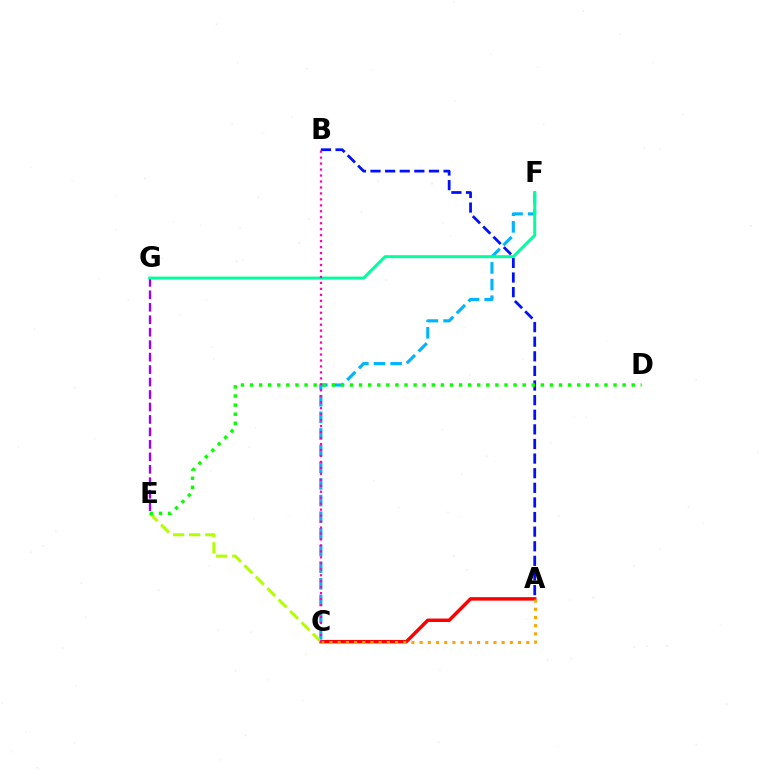{('C', 'F'): [{'color': '#00b5ff', 'line_style': 'dashed', 'thickness': 2.26}], ('E', 'G'): [{'color': '#9b00ff', 'line_style': 'dashed', 'thickness': 1.69}], ('A', 'B'): [{'color': '#0010ff', 'line_style': 'dashed', 'thickness': 1.98}], ('A', 'C'): [{'color': '#ff0000', 'line_style': 'solid', 'thickness': 2.49}, {'color': '#ffa500', 'line_style': 'dotted', 'thickness': 2.23}], ('C', 'E'): [{'color': '#b3ff00', 'line_style': 'dashed', 'thickness': 2.19}], ('D', 'E'): [{'color': '#08ff00', 'line_style': 'dotted', 'thickness': 2.47}], ('F', 'G'): [{'color': '#00ff9d', 'line_style': 'solid', 'thickness': 2.13}], ('B', 'C'): [{'color': '#ff00bd', 'line_style': 'dotted', 'thickness': 1.62}]}